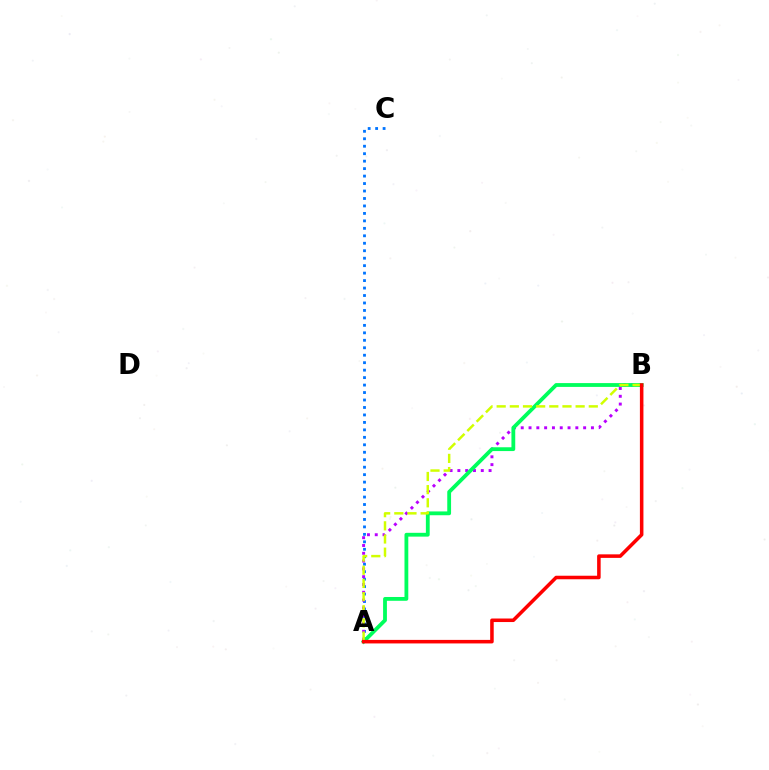{('A', 'C'): [{'color': '#0074ff', 'line_style': 'dotted', 'thickness': 2.03}], ('A', 'B'): [{'color': '#b900ff', 'line_style': 'dotted', 'thickness': 2.12}, {'color': '#00ff5c', 'line_style': 'solid', 'thickness': 2.74}, {'color': '#d1ff00', 'line_style': 'dashed', 'thickness': 1.79}, {'color': '#ff0000', 'line_style': 'solid', 'thickness': 2.55}]}